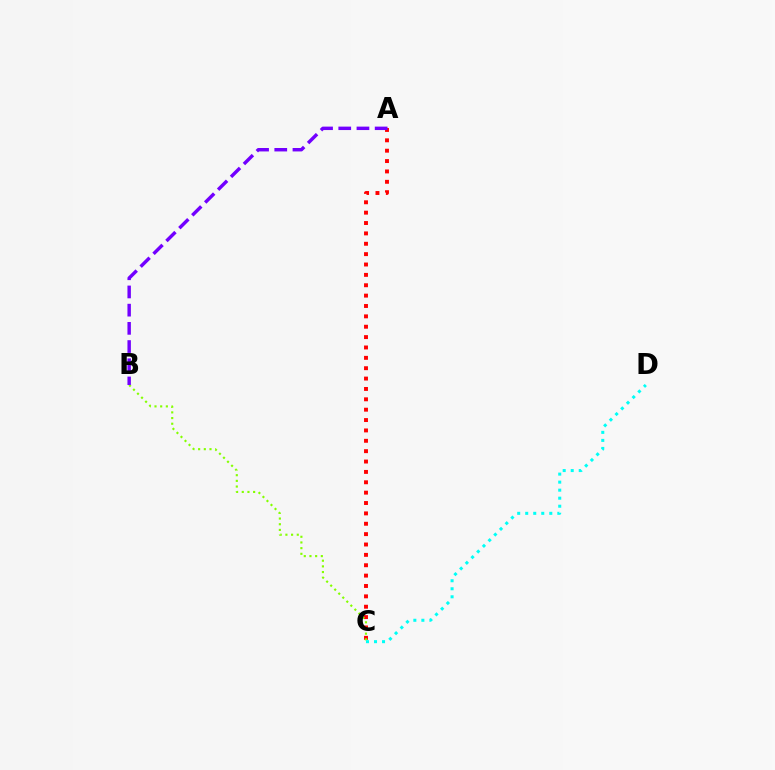{('A', 'C'): [{'color': '#ff0000', 'line_style': 'dotted', 'thickness': 2.82}], ('B', 'C'): [{'color': '#84ff00', 'line_style': 'dotted', 'thickness': 1.54}], ('A', 'B'): [{'color': '#7200ff', 'line_style': 'dashed', 'thickness': 2.47}], ('C', 'D'): [{'color': '#00fff6', 'line_style': 'dotted', 'thickness': 2.18}]}